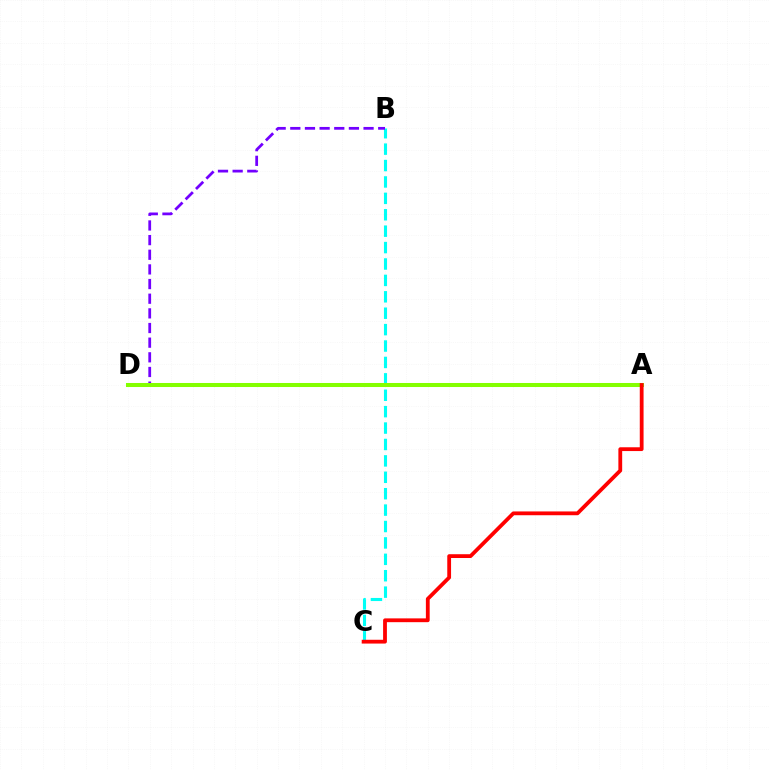{('B', 'C'): [{'color': '#00fff6', 'line_style': 'dashed', 'thickness': 2.23}], ('B', 'D'): [{'color': '#7200ff', 'line_style': 'dashed', 'thickness': 1.99}], ('A', 'D'): [{'color': '#84ff00', 'line_style': 'solid', 'thickness': 2.9}], ('A', 'C'): [{'color': '#ff0000', 'line_style': 'solid', 'thickness': 2.73}]}